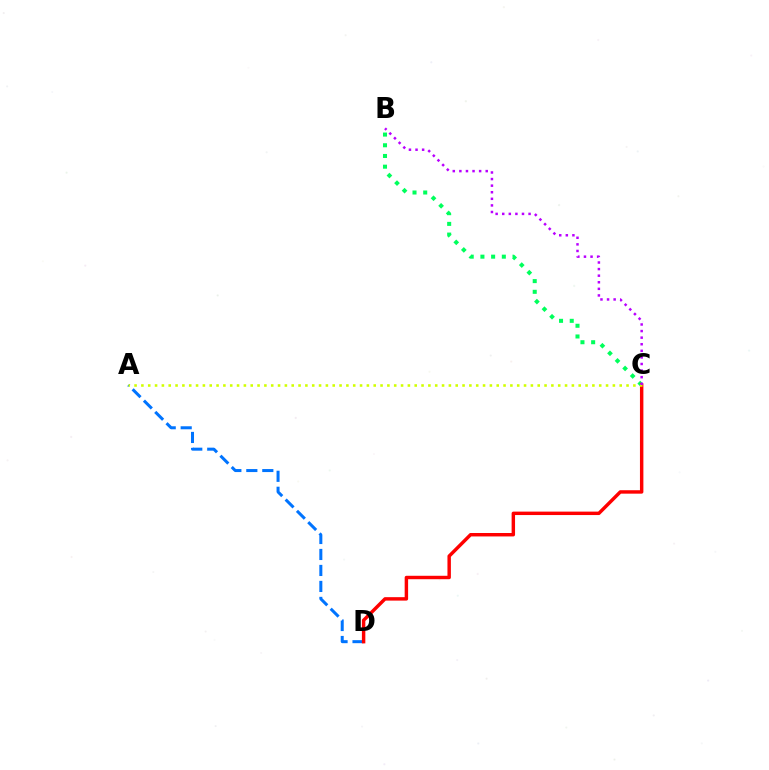{('A', 'D'): [{'color': '#0074ff', 'line_style': 'dashed', 'thickness': 2.17}], ('B', 'C'): [{'color': '#00ff5c', 'line_style': 'dotted', 'thickness': 2.91}, {'color': '#b900ff', 'line_style': 'dotted', 'thickness': 1.79}], ('C', 'D'): [{'color': '#ff0000', 'line_style': 'solid', 'thickness': 2.48}], ('A', 'C'): [{'color': '#d1ff00', 'line_style': 'dotted', 'thickness': 1.86}]}